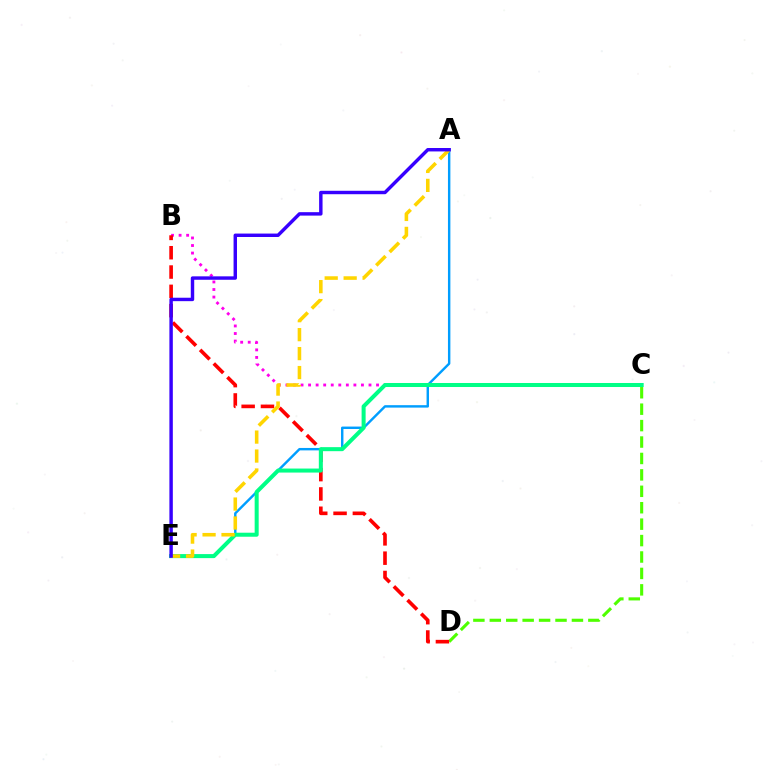{('C', 'D'): [{'color': '#4fff00', 'line_style': 'dashed', 'thickness': 2.23}], ('B', 'C'): [{'color': '#ff00ed', 'line_style': 'dotted', 'thickness': 2.05}], ('B', 'D'): [{'color': '#ff0000', 'line_style': 'dashed', 'thickness': 2.62}], ('A', 'E'): [{'color': '#009eff', 'line_style': 'solid', 'thickness': 1.74}, {'color': '#ffd500', 'line_style': 'dashed', 'thickness': 2.58}, {'color': '#3700ff', 'line_style': 'solid', 'thickness': 2.47}], ('C', 'E'): [{'color': '#00ff86', 'line_style': 'solid', 'thickness': 2.89}]}